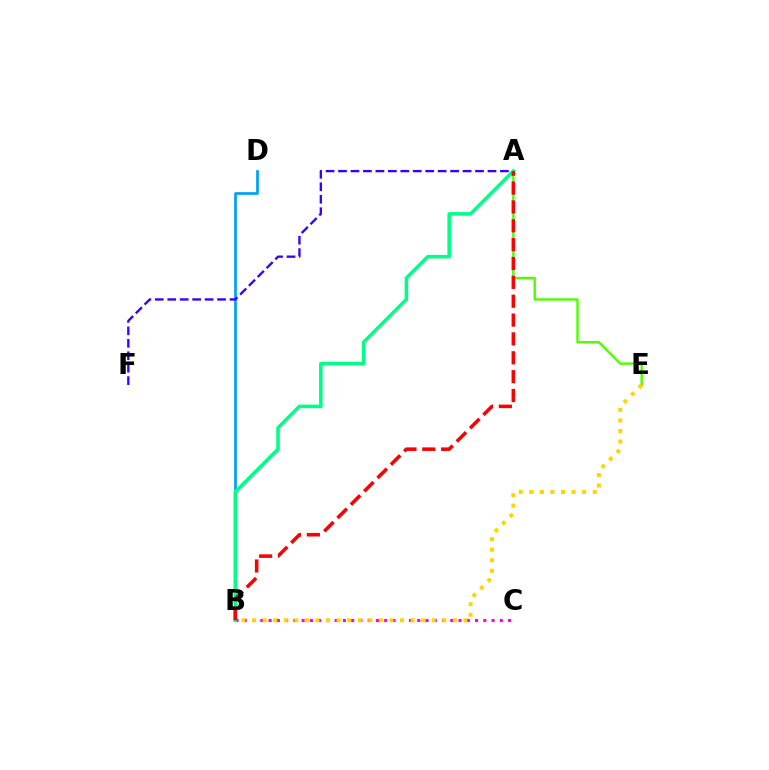{('B', 'D'): [{'color': '#009eff', 'line_style': 'solid', 'thickness': 1.94}], ('B', 'C'): [{'color': '#ff00ed', 'line_style': 'dotted', 'thickness': 2.24}], ('A', 'E'): [{'color': '#4fff00', 'line_style': 'solid', 'thickness': 1.74}], ('A', 'F'): [{'color': '#3700ff', 'line_style': 'dashed', 'thickness': 1.69}], ('A', 'B'): [{'color': '#00ff86', 'line_style': 'solid', 'thickness': 2.58}, {'color': '#ff0000', 'line_style': 'dashed', 'thickness': 2.56}], ('B', 'E'): [{'color': '#ffd500', 'line_style': 'dotted', 'thickness': 2.87}]}